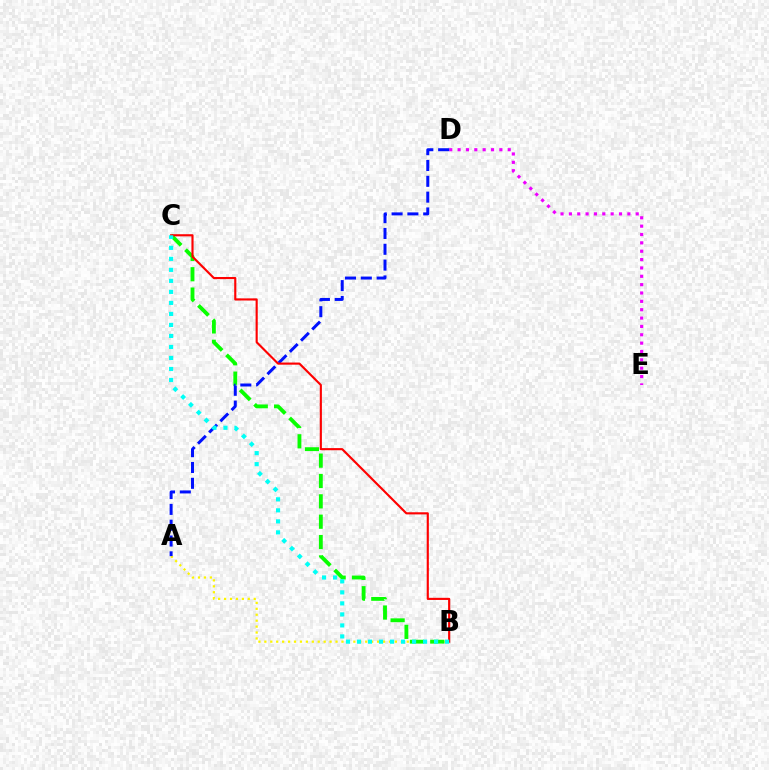{('D', 'E'): [{'color': '#ee00ff', 'line_style': 'dotted', 'thickness': 2.27}], ('A', 'B'): [{'color': '#fcf500', 'line_style': 'dotted', 'thickness': 1.61}], ('B', 'C'): [{'color': '#08ff00', 'line_style': 'dashed', 'thickness': 2.77}, {'color': '#ff0000', 'line_style': 'solid', 'thickness': 1.54}, {'color': '#00fff6', 'line_style': 'dotted', 'thickness': 2.99}], ('A', 'D'): [{'color': '#0010ff', 'line_style': 'dashed', 'thickness': 2.15}]}